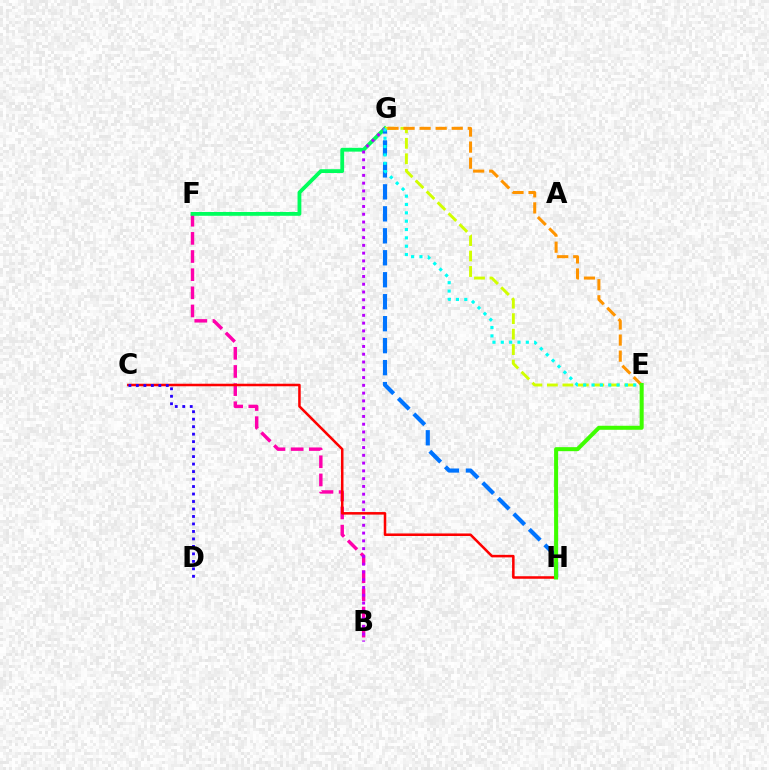{('B', 'F'): [{'color': '#ff00ac', 'line_style': 'dashed', 'thickness': 2.47}], ('C', 'H'): [{'color': '#ff0000', 'line_style': 'solid', 'thickness': 1.82}], ('F', 'G'): [{'color': '#00ff5c', 'line_style': 'solid', 'thickness': 2.74}], ('G', 'H'): [{'color': '#0074ff', 'line_style': 'dashed', 'thickness': 2.98}], ('B', 'G'): [{'color': '#b900ff', 'line_style': 'dotted', 'thickness': 2.11}], ('E', 'G'): [{'color': '#d1ff00', 'line_style': 'dashed', 'thickness': 2.1}, {'color': '#00fff6', 'line_style': 'dotted', 'thickness': 2.27}, {'color': '#ff9400', 'line_style': 'dashed', 'thickness': 2.18}], ('C', 'D'): [{'color': '#2500ff', 'line_style': 'dotted', 'thickness': 2.03}], ('E', 'H'): [{'color': '#3dff00', 'line_style': 'solid', 'thickness': 2.89}]}